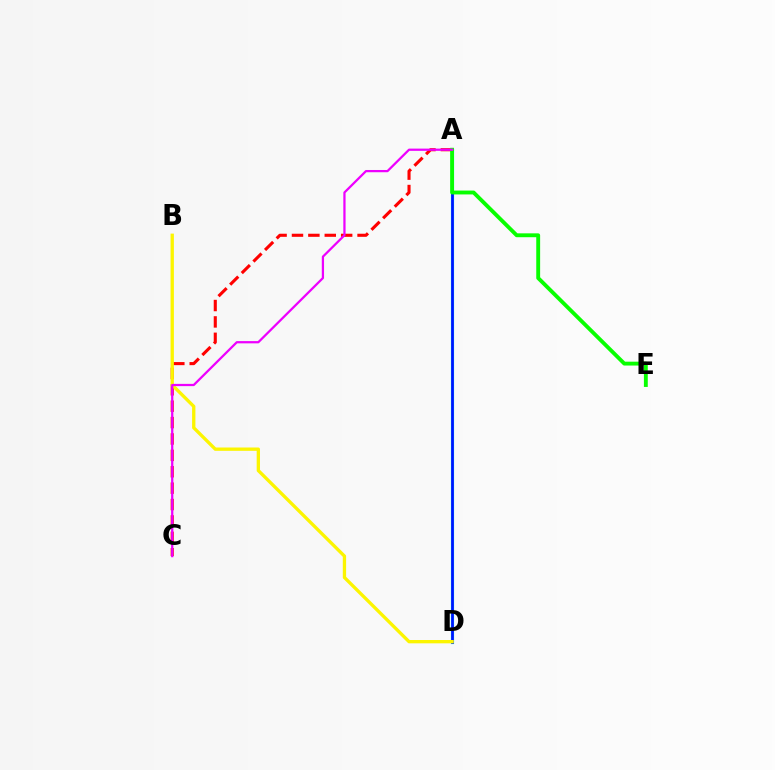{('A', 'D'): [{'color': '#00fff6', 'line_style': 'solid', 'thickness': 2.28}, {'color': '#0010ff', 'line_style': 'solid', 'thickness': 1.93}], ('A', 'C'): [{'color': '#ff0000', 'line_style': 'dashed', 'thickness': 2.23}, {'color': '#ee00ff', 'line_style': 'solid', 'thickness': 1.62}], ('B', 'D'): [{'color': '#fcf500', 'line_style': 'solid', 'thickness': 2.39}], ('A', 'E'): [{'color': '#08ff00', 'line_style': 'solid', 'thickness': 2.78}]}